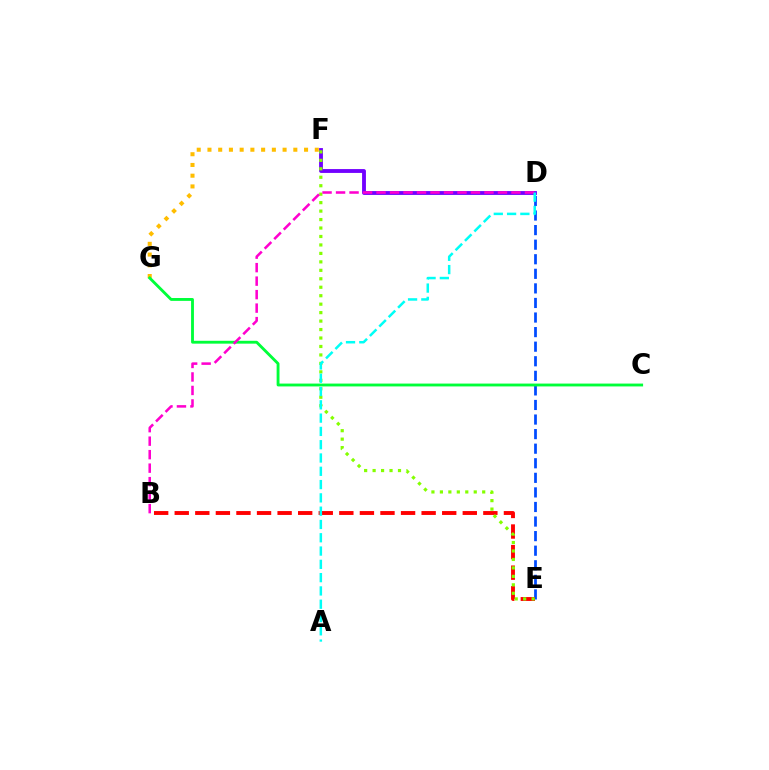{('F', 'G'): [{'color': '#ffbd00', 'line_style': 'dotted', 'thickness': 2.92}], ('D', 'E'): [{'color': '#004bff', 'line_style': 'dashed', 'thickness': 1.98}], ('B', 'E'): [{'color': '#ff0000', 'line_style': 'dashed', 'thickness': 2.8}], ('D', 'F'): [{'color': '#7200ff', 'line_style': 'solid', 'thickness': 2.77}], ('E', 'F'): [{'color': '#84ff00', 'line_style': 'dotted', 'thickness': 2.3}], ('C', 'G'): [{'color': '#00ff39', 'line_style': 'solid', 'thickness': 2.06}], ('B', 'D'): [{'color': '#ff00cf', 'line_style': 'dashed', 'thickness': 1.83}], ('A', 'D'): [{'color': '#00fff6', 'line_style': 'dashed', 'thickness': 1.81}]}